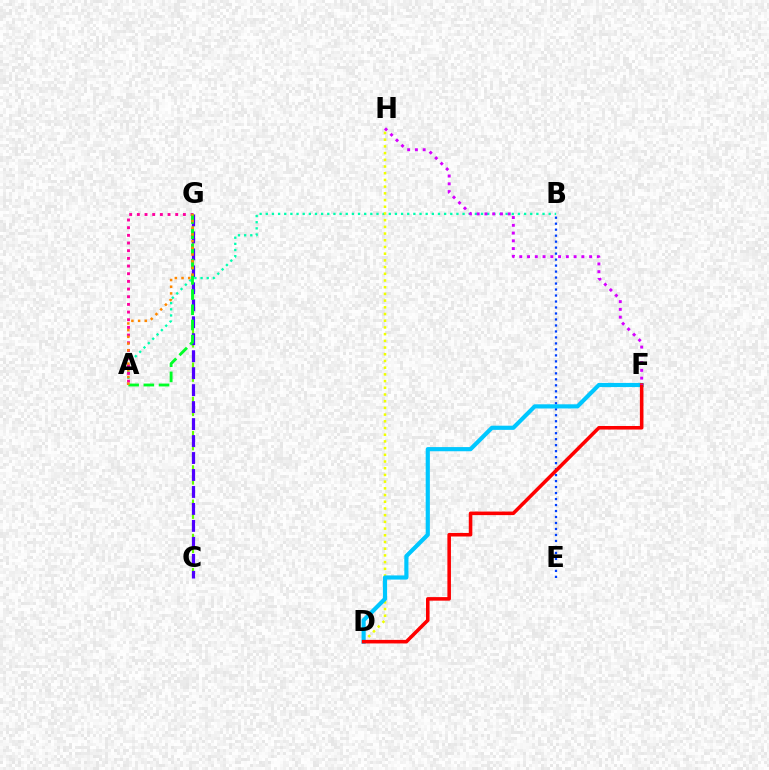{('C', 'G'): [{'color': '#66ff00', 'line_style': 'dashed', 'thickness': 1.55}, {'color': '#4f00ff', 'line_style': 'dashed', 'thickness': 2.31}], ('B', 'E'): [{'color': '#003fff', 'line_style': 'dotted', 'thickness': 1.63}], ('A', 'B'): [{'color': '#00ffaf', 'line_style': 'dotted', 'thickness': 1.67}], ('D', 'H'): [{'color': '#eeff00', 'line_style': 'dotted', 'thickness': 1.82}], ('A', 'G'): [{'color': '#ff00a0', 'line_style': 'dotted', 'thickness': 2.08}, {'color': '#00ff27', 'line_style': 'dashed', 'thickness': 2.06}, {'color': '#ff8800', 'line_style': 'dotted', 'thickness': 1.82}], ('D', 'F'): [{'color': '#00c7ff', 'line_style': 'solid', 'thickness': 3.0}, {'color': '#ff0000', 'line_style': 'solid', 'thickness': 2.56}], ('F', 'H'): [{'color': '#d600ff', 'line_style': 'dotted', 'thickness': 2.11}]}